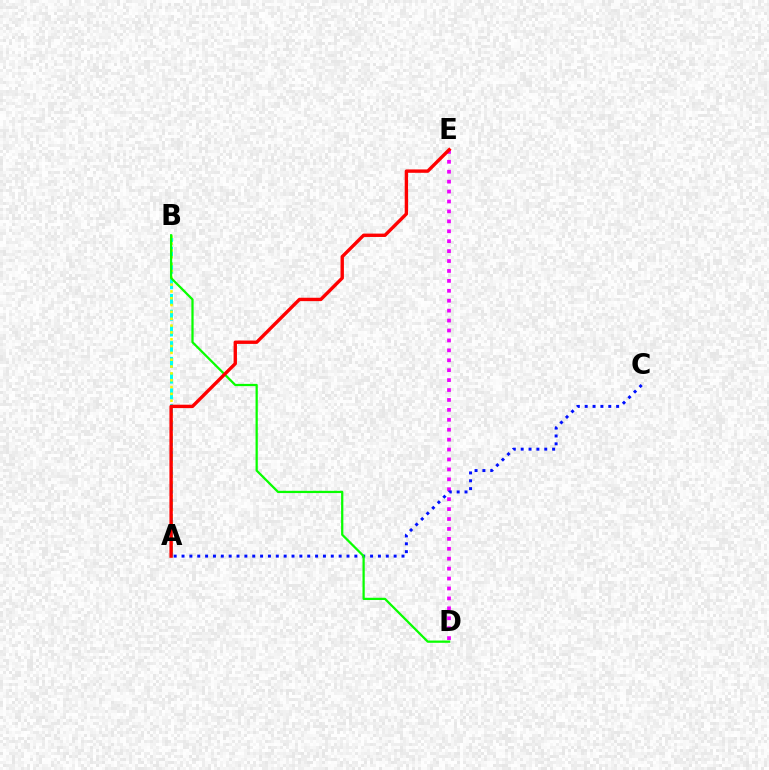{('A', 'B'): [{'color': '#00fff6', 'line_style': 'dashed', 'thickness': 2.14}, {'color': '#fcf500', 'line_style': 'dotted', 'thickness': 1.86}], ('D', 'E'): [{'color': '#ee00ff', 'line_style': 'dotted', 'thickness': 2.7}], ('A', 'C'): [{'color': '#0010ff', 'line_style': 'dotted', 'thickness': 2.13}], ('B', 'D'): [{'color': '#08ff00', 'line_style': 'solid', 'thickness': 1.62}], ('A', 'E'): [{'color': '#ff0000', 'line_style': 'solid', 'thickness': 2.43}]}